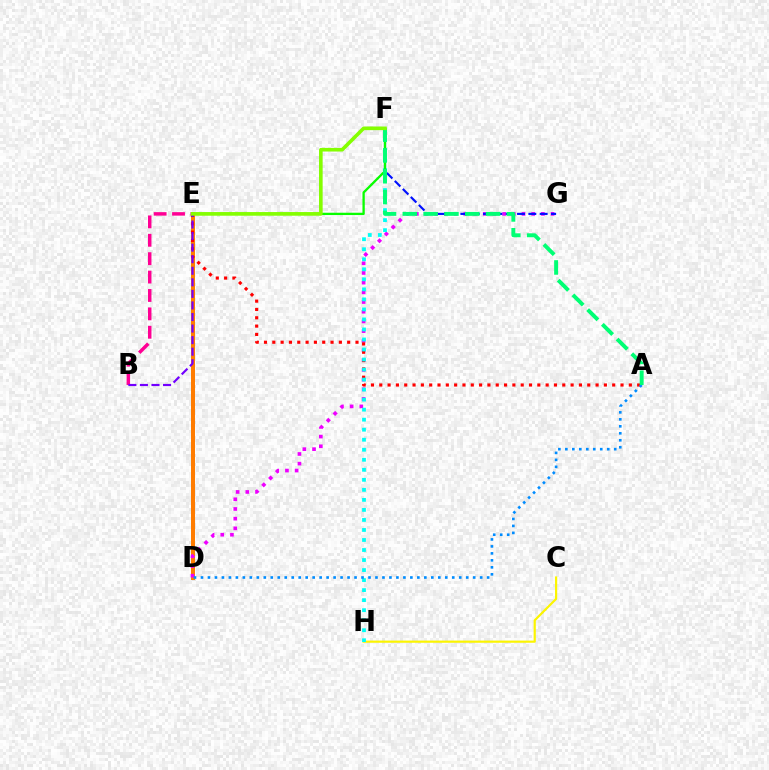{('D', 'E'): [{'color': '#ff7c00', 'line_style': 'solid', 'thickness': 2.88}], ('C', 'H'): [{'color': '#fcf500', 'line_style': 'solid', 'thickness': 1.57}], ('D', 'G'): [{'color': '#ee00ff', 'line_style': 'dotted', 'thickness': 2.63}], ('B', 'E'): [{'color': '#ff0094', 'line_style': 'dashed', 'thickness': 2.5}, {'color': '#7200ff', 'line_style': 'dashed', 'thickness': 1.57}], ('F', 'G'): [{'color': '#0010ff', 'line_style': 'dashed', 'thickness': 1.54}], ('A', 'E'): [{'color': '#ff0000', 'line_style': 'dotted', 'thickness': 2.26}], ('F', 'H'): [{'color': '#00fff6', 'line_style': 'dotted', 'thickness': 2.72}], ('E', 'F'): [{'color': '#08ff00', 'line_style': 'solid', 'thickness': 1.66}, {'color': '#84ff00', 'line_style': 'solid', 'thickness': 2.6}], ('A', 'D'): [{'color': '#008cff', 'line_style': 'dotted', 'thickness': 1.9}], ('A', 'F'): [{'color': '#00ff74', 'line_style': 'dashed', 'thickness': 2.83}]}